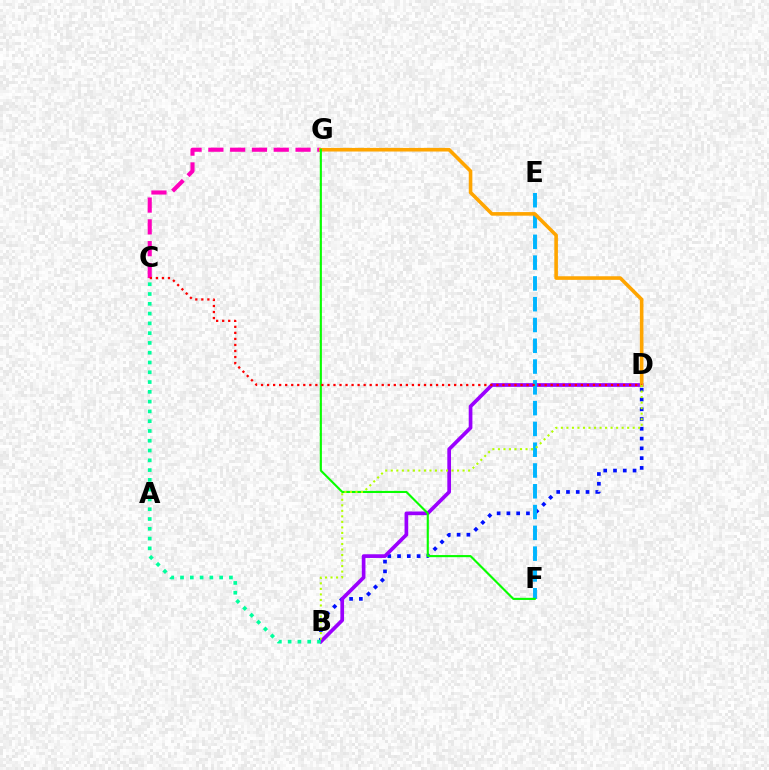{('B', 'D'): [{'color': '#0010ff', 'line_style': 'dotted', 'thickness': 2.66}, {'color': '#9b00ff', 'line_style': 'solid', 'thickness': 2.66}, {'color': '#b3ff00', 'line_style': 'dotted', 'thickness': 1.5}], ('C', 'G'): [{'color': '#ff00bd', 'line_style': 'dashed', 'thickness': 2.96}], ('E', 'F'): [{'color': '#00b5ff', 'line_style': 'dashed', 'thickness': 2.82}], ('D', 'G'): [{'color': '#ffa500', 'line_style': 'solid', 'thickness': 2.59}], ('F', 'G'): [{'color': '#08ff00', 'line_style': 'solid', 'thickness': 1.53}], ('C', 'D'): [{'color': '#ff0000', 'line_style': 'dotted', 'thickness': 1.64}], ('B', 'C'): [{'color': '#00ff9d', 'line_style': 'dotted', 'thickness': 2.66}]}